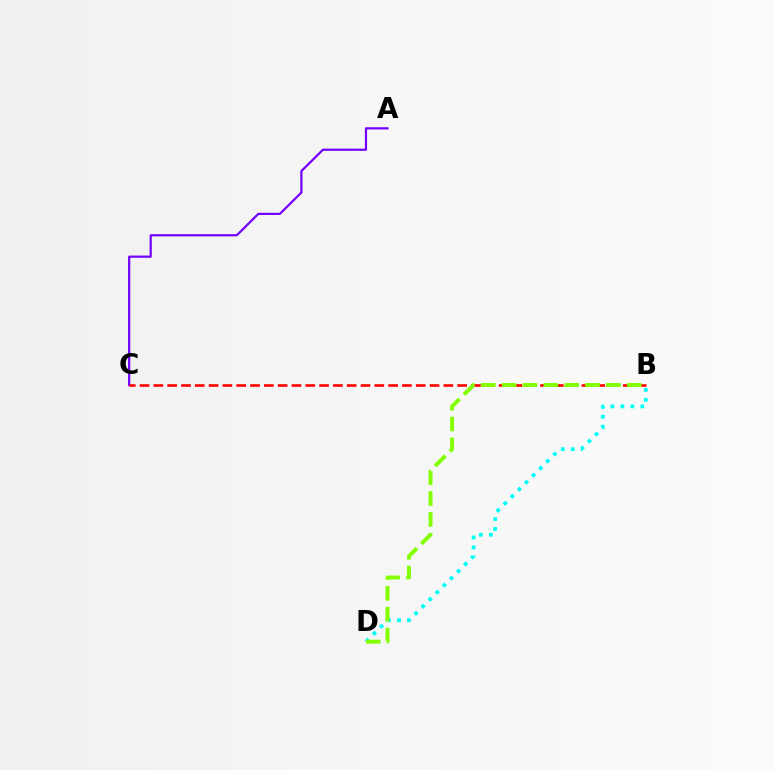{('B', 'D'): [{'color': '#00fff6', 'line_style': 'dotted', 'thickness': 2.71}, {'color': '#84ff00', 'line_style': 'dashed', 'thickness': 2.84}], ('A', 'C'): [{'color': '#7200ff', 'line_style': 'solid', 'thickness': 1.59}], ('B', 'C'): [{'color': '#ff0000', 'line_style': 'dashed', 'thickness': 1.88}]}